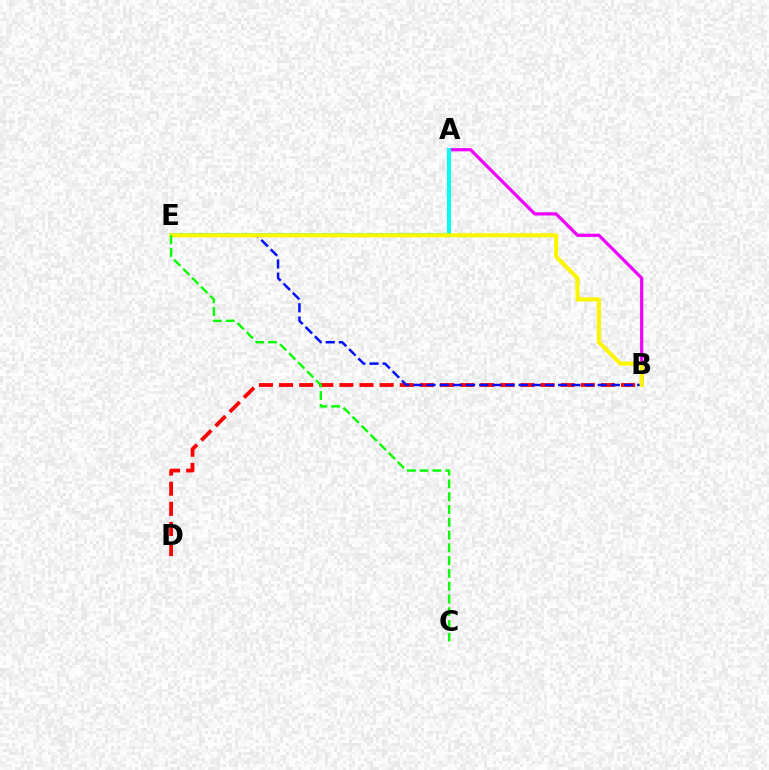{('B', 'D'): [{'color': '#ff0000', 'line_style': 'dashed', 'thickness': 2.73}], ('A', 'B'): [{'color': '#ee00ff', 'line_style': 'solid', 'thickness': 2.31}], ('B', 'E'): [{'color': '#0010ff', 'line_style': 'dashed', 'thickness': 1.79}, {'color': '#fcf500', 'line_style': 'solid', 'thickness': 2.95}], ('A', 'E'): [{'color': '#00fff6', 'line_style': 'solid', 'thickness': 2.88}], ('C', 'E'): [{'color': '#08ff00', 'line_style': 'dashed', 'thickness': 1.74}]}